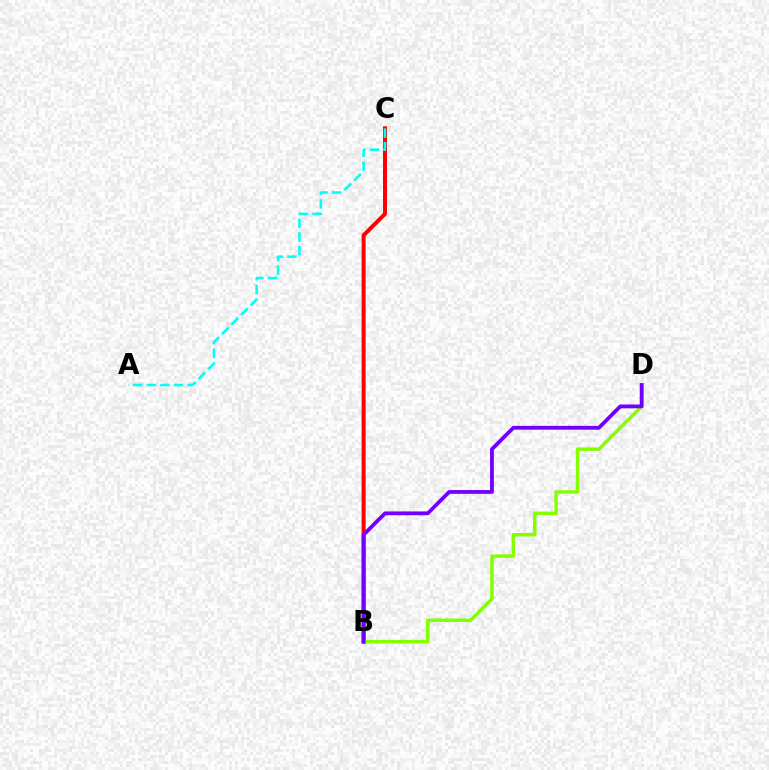{('B', 'C'): [{'color': '#ff0000', 'line_style': 'solid', 'thickness': 2.88}], ('B', 'D'): [{'color': '#84ff00', 'line_style': 'solid', 'thickness': 2.52}, {'color': '#7200ff', 'line_style': 'solid', 'thickness': 2.74}], ('A', 'C'): [{'color': '#00fff6', 'line_style': 'dashed', 'thickness': 1.85}]}